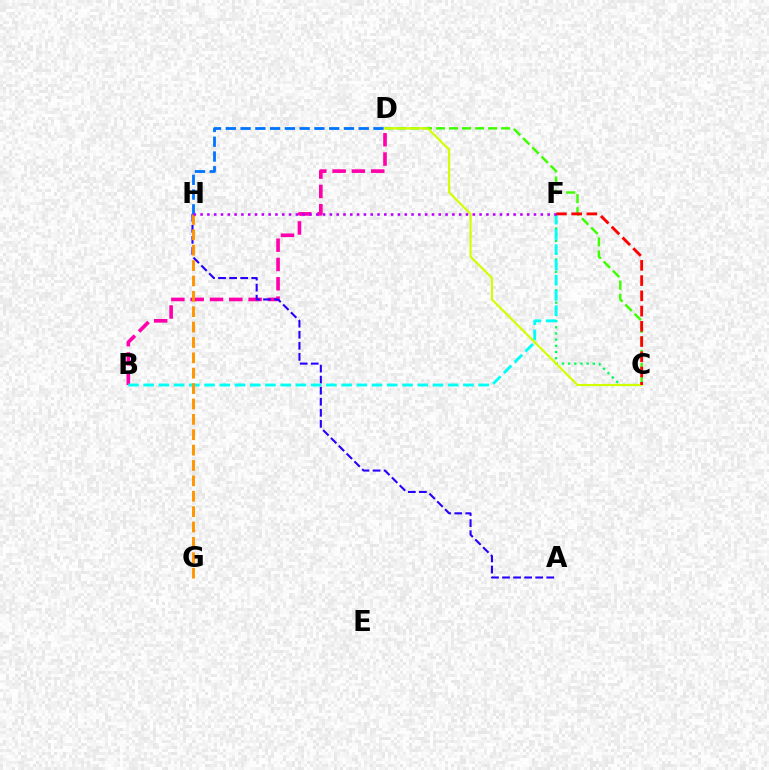{('C', 'F'): [{'color': '#00ff5c', 'line_style': 'dotted', 'thickness': 1.68}, {'color': '#ff0000', 'line_style': 'dashed', 'thickness': 2.07}], ('B', 'D'): [{'color': '#ff00ac', 'line_style': 'dashed', 'thickness': 2.62}], ('C', 'D'): [{'color': '#3dff00', 'line_style': 'dashed', 'thickness': 1.77}, {'color': '#d1ff00', 'line_style': 'solid', 'thickness': 1.55}], ('A', 'H'): [{'color': '#2500ff', 'line_style': 'dashed', 'thickness': 1.5}], ('D', 'H'): [{'color': '#0074ff', 'line_style': 'dashed', 'thickness': 2.01}], ('B', 'F'): [{'color': '#00fff6', 'line_style': 'dashed', 'thickness': 2.07}], ('G', 'H'): [{'color': '#ff9400', 'line_style': 'dashed', 'thickness': 2.09}], ('F', 'H'): [{'color': '#b900ff', 'line_style': 'dotted', 'thickness': 1.85}]}